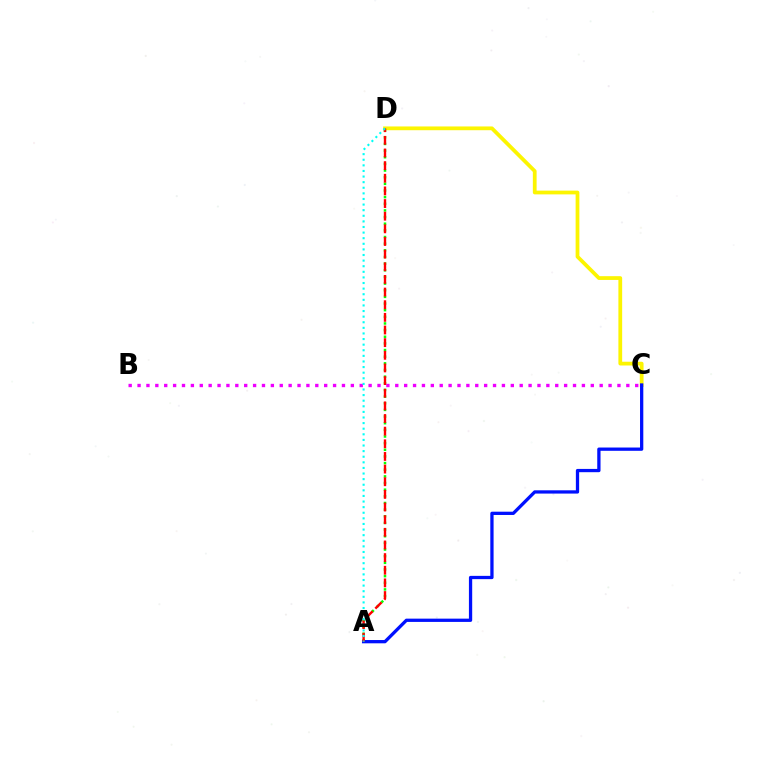{('C', 'D'): [{'color': '#fcf500', 'line_style': 'solid', 'thickness': 2.71}], ('A', 'D'): [{'color': '#08ff00', 'line_style': 'dotted', 'thickness': 1.81}, {'color': '#ff0000', 'line_style': 'dashed', 'thickness': 1.72}, {'color': '#00fff6', 'line_style': 'dotted', 'thickness': 1.52}], ('B', 'C'): [{'color': '#ee00ff', 'line_style': 'dotted', 'thickness': 2.41}], ('A', 'C'): [{'color': '#0010ff', 'line_style': 'solid', 'thickness': 2.36}]}